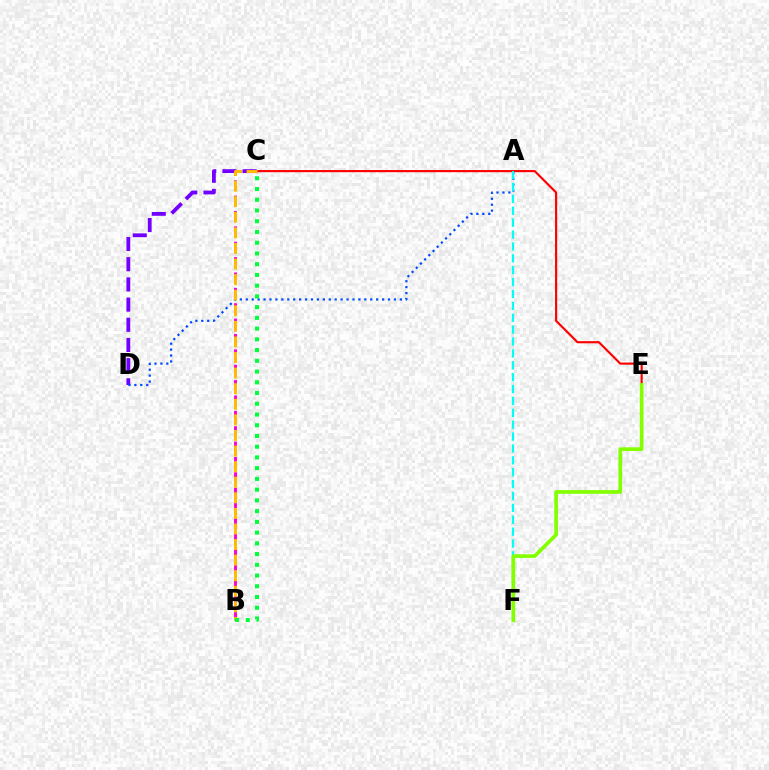{('C', 'D'): [{'color': '#7200ff', 'line_style': 'dashed', 'thickness': 2.74}], ('A', 'D'): [{'color': '#004bff', 'line_style': 'dotted', 'thickness': 1.61}], ('C', 'E'): [{'color': '#ff0000', 'line_style': 'solid', 'thickness': 1.55}], ('A', 'F'): [{'color': '#00fff6', 'line_style': 'dashed', 'thickness': 1.61}], ('B', 'C'): [{'color': '#ff00cf', 'line_style': 'dashed', 'thickness': 2.09}, {'color': '#ffbd00', 'line_style': 'dashed', 'thickness': 2.12}, {'color': '#00ff39', 'line_style': 'dotted', 'thickness': 2.92}], ('E', 'F'): [{'color': '#84ff00', 'line_style': 'solid', 'thickness': 2.66}]}